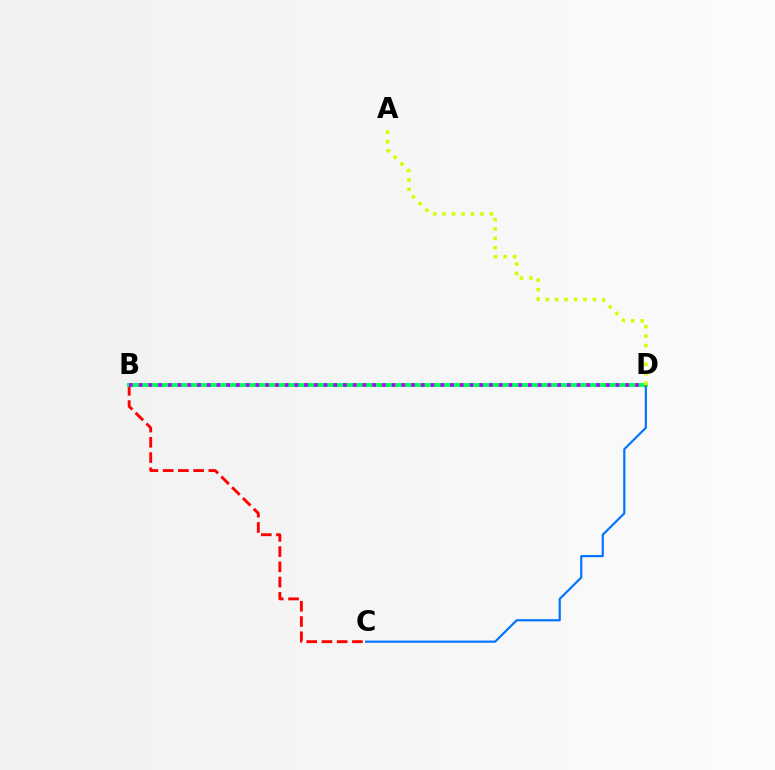{('C', 'D'): [{'color': '#0074ff', 'line_style': 'solid', 'thickness': 1.57}], ('B', 'C'): [{'color': '#ff0000', 'line_style': 'dashed', 'thickness': 2.07}], ('B', 'D'): [{'color': '#00ff5c', 'line_style': 'solid', 'thickness': 2.82}, {'color': '#b900ff', 'line_style': 'dotted', 'thickness': 2.64}], ('A', 'D'): [{'color': '#d1ff00', 'line_style': 'dotted', 'thickness': 2.56}]}